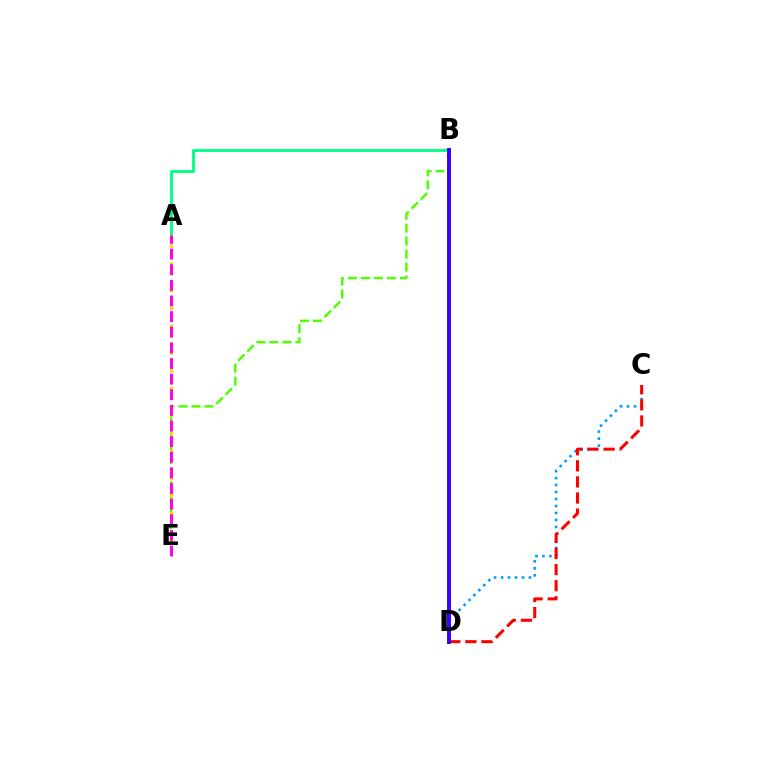{('B', 'E'): [{'color': '#4fff00', 'line_style': 'dashed', 'thickness': 1.77}], ('C', 'D'): [{'color': '#009eff', 'line_style': 'dotted', 'thickness': 1.9}, {'color': '#ff0000', 'line_style': 'dashed', 'thickness': 2.19}], ('A', 'B'): [{'color': '#00ff86', 'line_style': 'solid', 'thickness': 2.06}], ('A', 'E'): [{'color': '#ffd500', 'line_style': 'dotted', 'thickness': 2.42}, {'color': '#ff00ed', 'line_style': 'dashed', 'thickness': 2.12}], ('B', 'D'): [{'color': '#3700ff', 'line_style': 'solid', 'thickness': 2.84}]}